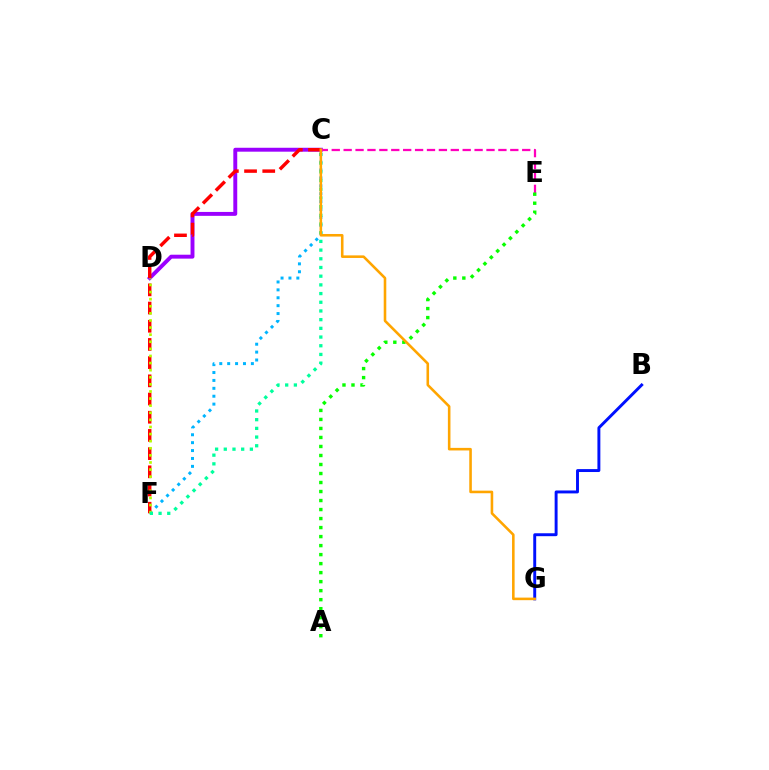{('C', 'D'): [{'color': '#9b00ff', 'line_style': 'solid', 'thickness': 2.82}], ('C', 'F'): [{'color': '#00b5ff', 'line_style': 'dotted', 'thickness': 2.15}, {'color': '#ff0000', 'line_style': 'dashed', 'thickness': 2.47}, {'color': '#00ff9d', 'line_style': 'dotted', 'thickness': 2.36}], ('D', 'F'): [{'color': '#b3ff00', 'line_style': 'dotted', 'thickness': 1.93}], ('B', 'G'): [{'color': '#0010ff', 'line_style': 'solid', 'thickness': 2.11}], ('C', 'E'): [{'color': '#ff00bd', 'line_style': 'dashed', 'thickness': 1.62}], ('A', 'E'): [{'color': '#08ff00', 'line_style': 'dotted', 'thickness': 2.45}], ('C', 'G'): [{'color': '#ffa500', 'line_style': 'solid', 'thickness': 1.86}]}